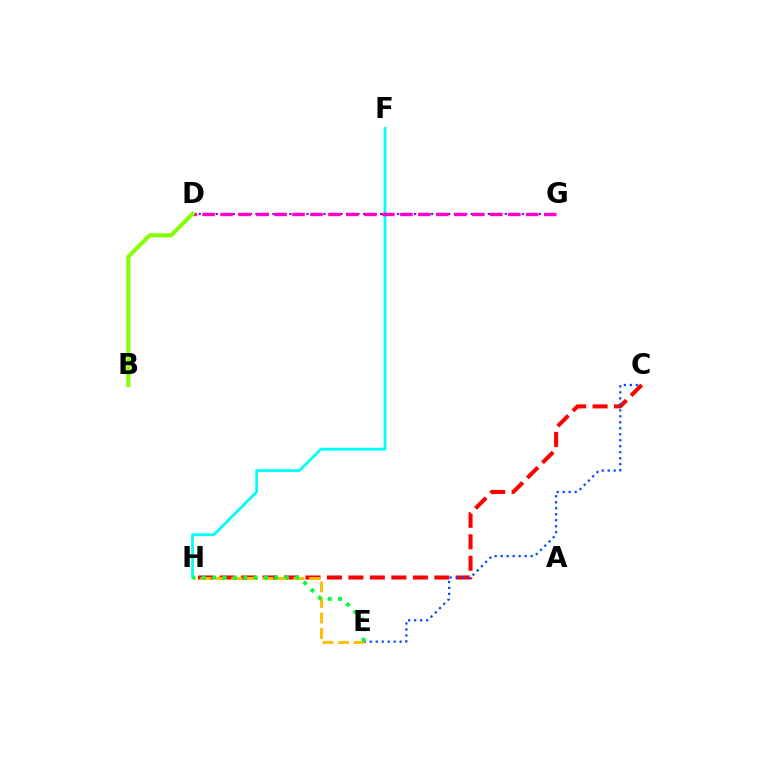{('C', 'H'): [{'color': '#ff0000', 'line_style': 'dashed', 'thickness': 2.92}], ('F', 'H'): [{'color': '#00fff6', 'line_style': 'solid', 'thickness': 1.99}], ('D', 'G'): [{'color': '#7200ff', 'line_style': 'dotted', 'thickness': 1.54}, {'color': '#ff00cf', 'line_style': 'dashed', 'thickness': 2.44}], ('C', 'E'): [{'color': '#004bff', 'line_style': 'dotted', 'thickness': 1.63}], ('E', 'H'): [{'color': '#ffbd00', 'line_style': 'dashed', 'thickness': 2.11}, {'color': '#00ff39', 'line_style': 'dotted', 'thickness': 2.82}], ('B', 'D'): [{'color': '#84ff00', 'line_style': 'solid', 'thickness': 2.92}]}